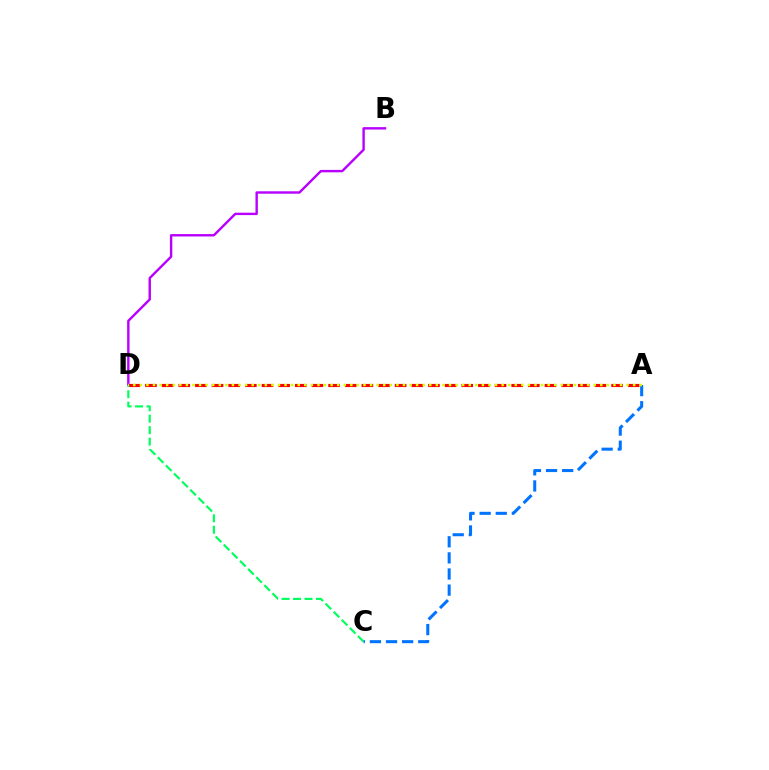{('A', 'D'): [{'color': '#ff0000', 'line_style': 'dashed', 'thickness': 2.26}, {'color': '#d1ff00', 'line_style': 'dotted', 'thickness': 1.79}], ('B', 'D'): [{'color': '#b900ff', 'line_style': 'solid', 'thickness': 1.73}], ('C', 'D'): [{'color': '#00ff5c', 'line_style': 'dashed', 'thickness': 1.56}], ('A', 'C'): [{'color': '#0074ff', 'line_style': 'dashed', 'thickness': 2.19}]}